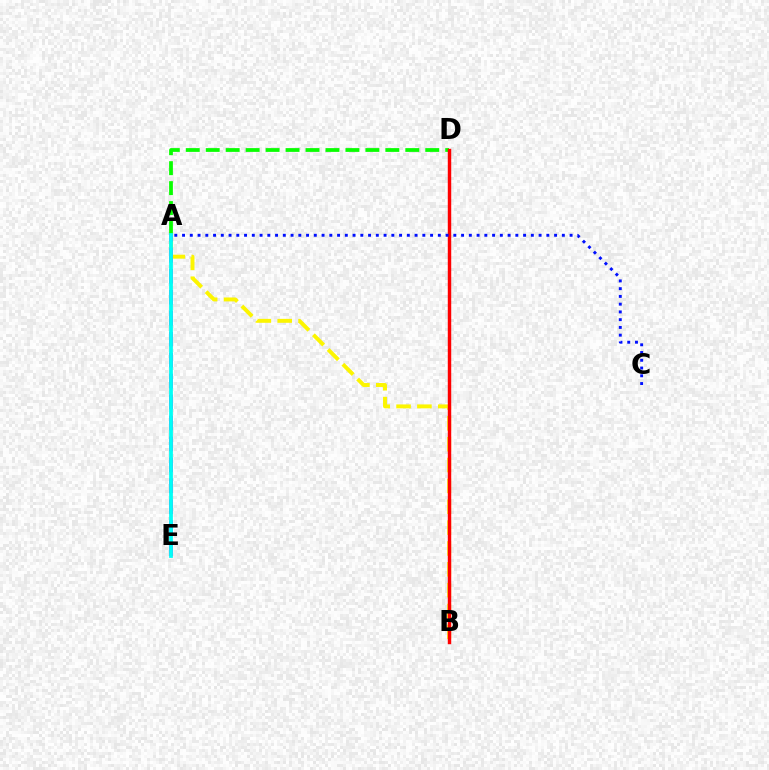{('A', 'B'): [{'color': '#fcf500', 'line_style': 'dashed', 'thickness': 2.83}], ('A', 'E'): [{'color': '#ee00ff', 'line_style': 'dashed', 'thickness': 2.85}, {'color': '#00fff6', 'line_style': 'solid', 'thickness': 2.71}], ('A', 'D'): [{'color': '#08ff00', 'line_style': 'dashed', 'thickness': 2.71}], ('B', 'D'): [{'color': '#ff0000', 'line_style': 'solid', 'thickness': 2.48}], ('A', 'C'): [{'color': '#0010ff', 'line_style': 'dotted', 'thickness': 2.11}]}